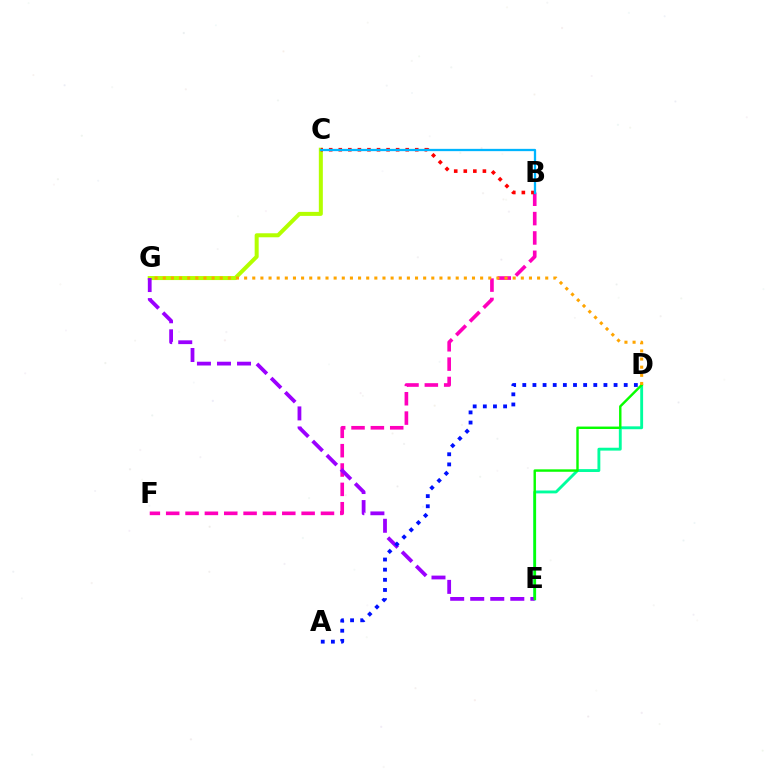{('B', 'F'): [{'color': '#ff00bd', 'line_style': 'dashed', 'thickness': 2.63}], ('C', 'G'): [{'color': '#b3ff00', 'line_style': 'solid', 'thickness': 2.89}], ('B', 'C'): [{'color': '#ff0000', 'line_style': 'dotted', 'thickness': 2.6}, {'color': '#00b5ff', 'line_style': 'solid', 'thickness': 1.65}], ('D', 'E'): [{'color': '#00ff9d', 'line_style': 'solid', 'thickness': 2.06}, {'color': '#08ff00', 'line_style': 'solid', 'thickness': 1.75}], ('E', 'G'): [{'color': '#9b00ff', 'line_style': 'dashed', 'thickness': 2.72}], ('D', 'G'): [{'color': '#ffa500', 'line_style': 'dotted', 'thickness': 2.21}], ('A', 'D'): [{'color': '#0010ff', 'line_style': 'dotted', 'thickness': 2.76}]}